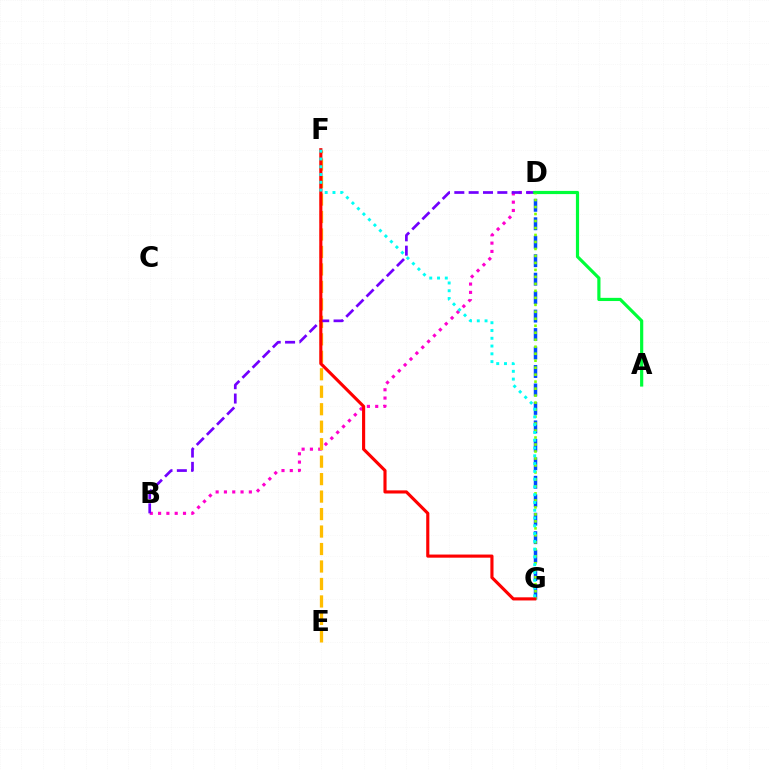{('D', 'G'): [{'color': '#004bff', 'line_style': 'dashed', 'thickness': 2.51}, {'color': '#84ff00', 'line_style': 'dotted', 'thickness': 1.9}], ('B', 'D'): [{'color': '#ff00cf', 'line_style': 'dotted', 'thickness': 2.26}, {'color': '#7200ff', 'line_style': 'dashed', 'thickness': 1.95}], ('E', 'F'): [{'color': '#ffbd00', 'line_style': 'dashed', 'thickness': 2.37}], ('A', 'D'): [{'color': '#00ff39', 'line_style': 'solid', 'thickness': 2.29}], ('F', 'G'): [{'color': '#ff0000', 'line_style': 'solid', 'thickness': 2.25}, {'color': '#00fff6', 'line_style': 'dotted', 'thickness': 2.11}]}